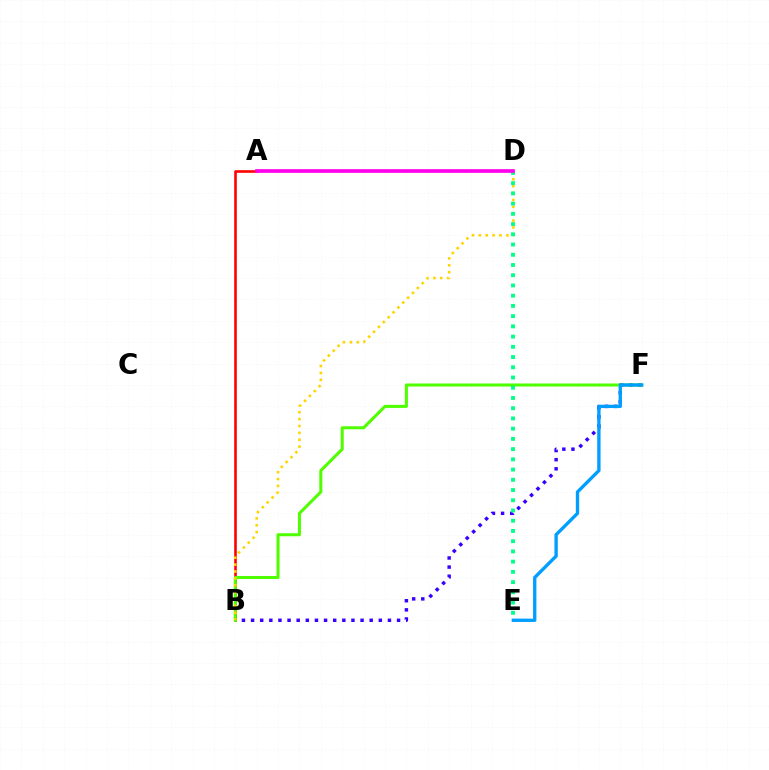{('B', 'F'): [{'color': '#3700ff', 'line_style': 'dotted', 'thickness': 2.48}, {'color': '#4fff00', 'line_style': 'solid', 'thickness': 2.19}], ('A', 'B'): [{'color': '#ff0000', 'line_style': 'solid', 'thickness': 1.88}], ('B', 'D'): [{'color': '#ffd500', 'line_style': 'dotted', 'thickness': 1.87}], ('E', 'F'): [{'color': '#009eff', 'line_style': 'solid', 'thickness': 2.4}], ('D', 'E'): [{'color': '#00ff86', 'line_style': 'dotted', 'thickness': 2.78}], ('A', 'D'): [{'color': '#ff00ed', 'line_style': 'solid', 'thickness': 2.66}]}